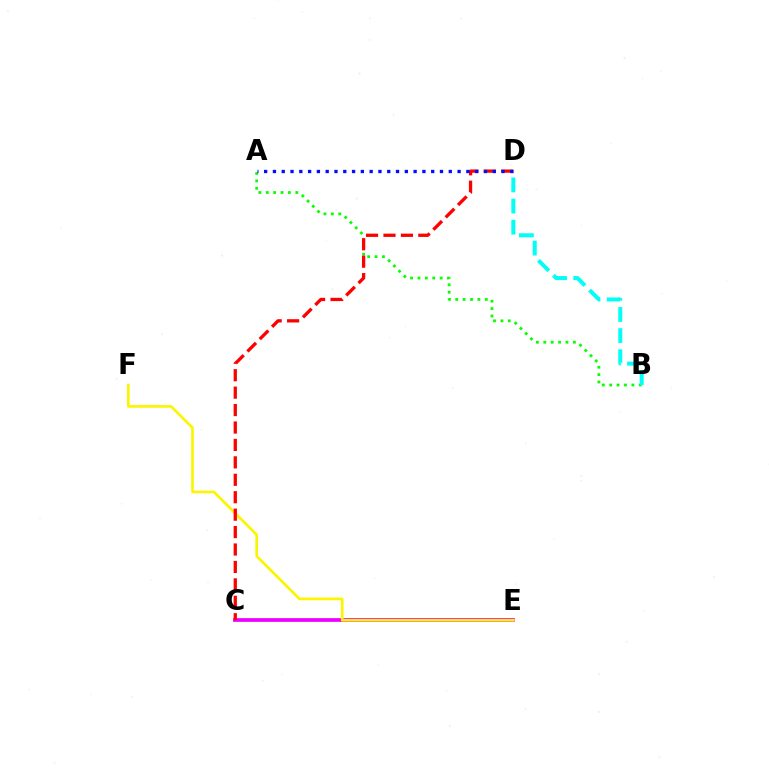{('A', 'B'): [{'color': '#08ff00', 'line_style': 'dotted', 'thickness': 2.01}], ('C', 'E'): [{'color': '#ee00ff', 'line_style': 'solid', 'thickness': 2.67}], ('E', 'F'): [{'color': '#fcf500', 'line_style': 'solid', 'thickness': 1.92}], ('B', 'D'): [{'color': '#00fff6', 'line_style': 'dashed', 'thickness': 2.87}], ('C', 'D'): [{'color': '#ff0000', 'line_style': 'dashed', 'thickness': 2.37}], ('A', 'D'): [{'color': '#0010ff', 'line_style': 'dotted', 'thickness': 2.39}]}